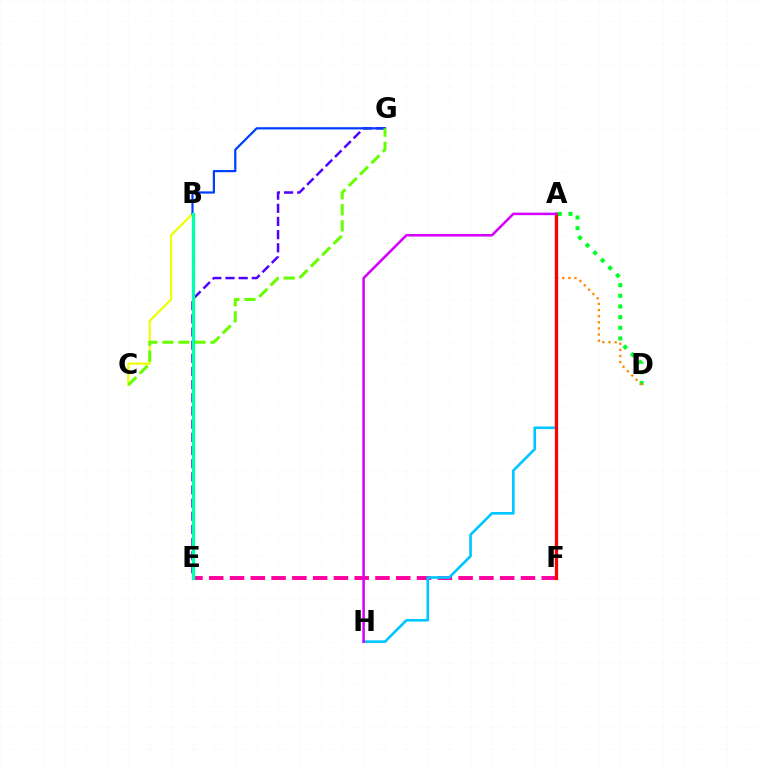{('A', 'D'): [{'color': '#00ff27', 'line_style': 'dotted', 'thickness': 2.9}, {'color': '#ff8800', 'line_style': 'dotted', 'thickness': 1.66}], ('B', 'C'): [{'color': '#eeff00', 'line_style': 'solid', 'thickness': 1.59}], ('E', 'F'): [{'color': '#ff00a0', 'line_style': 'dashed', 'thickness': 2.82}], ('A', 'H'): [{'color': '#00c7ff', 'line_style': 'solid', 'thickness': 1.91}, {'color': '#d600ff', 'line_style': 'solid', 'thickness': 1.83}], ('E', 'G'): [{'color': '#4f00ff', 'line_style': 'dashed', 'thickness': 1.79}], ('A', 'F'): [{'color': '#ff0000', 'line_style': 'solid', 'thickness': 2.33}], ('B', 'G'): [{'color': '#003fff', 'line_style': 'solid', 'thickness': 1.6}], ('C', 'G'): [{'color': '#66ff00', 'line_style': 'dashed', 'thickness': 2.18}], ('B', 'E'): [{'color': '#00ffaf', 'line_style': 'solid', 'thickness': 2.34}]}